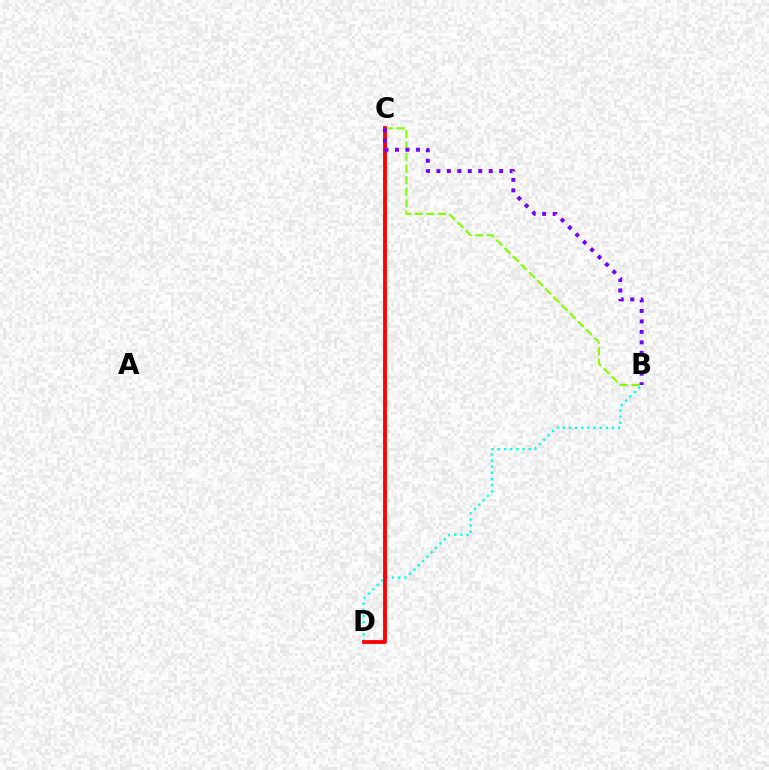{('B', 'D'): [{'color': '#00fff6', 'line_style': 'dotted', 'thickness': 1.67}], ('B', 'C'): [{'color': '#84ff00', 'line_style': 'dashed', 'thickness': 1.57}, {'color': '#7200ff', 'line_style': 'dotted', 'thickness': 2.84}], ('C', 'D'): [{'color': '#ff0000', 'line_style': 'solid', 'thickness': 2.76}]}